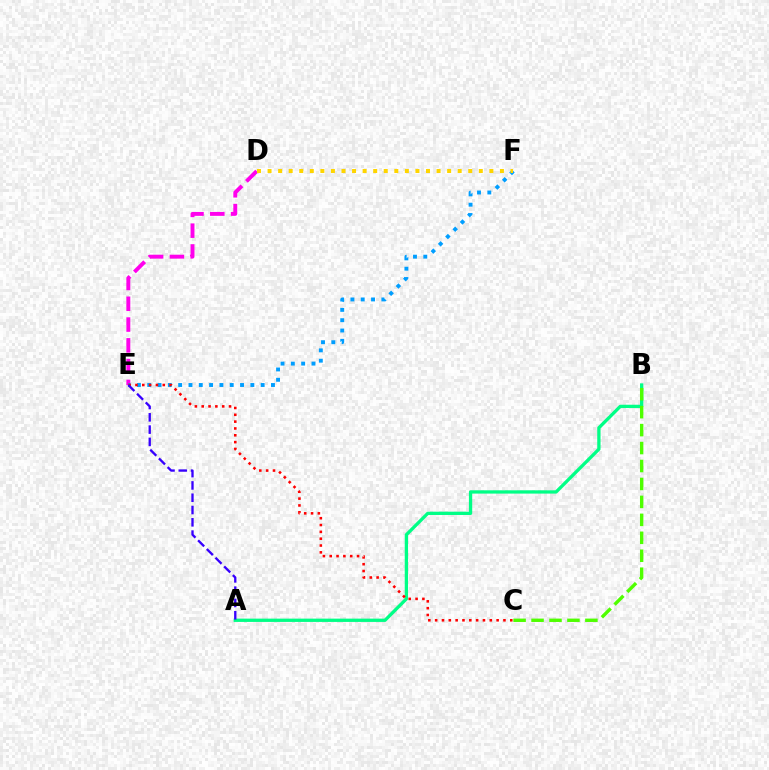{('D', 'E'): [{'color': '#ff00ed', 'line_style': 'dashed', 'thickness': 2.82}], ('E', 'F'): [{'color': '#009eff', 'line_style': 'dotted', 'thickness': 2.8}], ('A', 'B'): [{'color': '#00ff86', 'line_style': 'solid', 'thickness': 2.37}], ('B', 'C'): [{'color': '#4fff00', 'line_style': 'dashed', 'thickness': 2.44}], ('D', 'F'): [{'color': '#ffd500', 'line_style': 'dotted', 'thickness': 2.87}], ('C', 'E'): [{'color': '#ff0000', 'line_style': 'dotted', 'thickness': 1.86}], ('A', 'E'): [{'color': '#3700ff', 'line_style': 'dashed', 'thickness': 1.67}]}